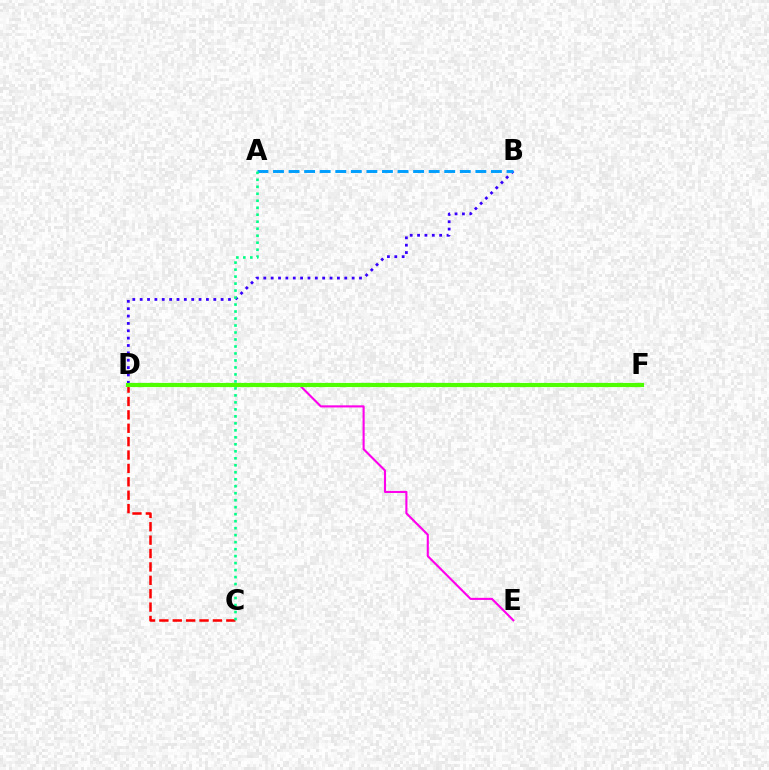{('C', 'D'): [{'color': '#ff0000', 'line_style': 'dashed', 'thickness': 1.82}], ('D', 'F'): [{'color': '#ffd500', 'line_style': 'dashed', 'thickness': 1.61}, {'color': '#4fff00', 'line_style': 'solid', 'thickness': 3.0}], ('B', 'D'): [{'color': '#3700ff', 'line_style': 'dotted', 'thickness': 2.0}], ('A', 'B'): [{'color': '#009eff', 'line_style': 'dashed', 'thickness': 2.11}], ('D', 'E'): [{'color': '#ff00ed', 'line_style': 'solid', 'thickness': 1.52}], ('A', 'C'): [{'color': '#00ff86', 'line_style': 'dotted', 'thickness': 1.9}]}